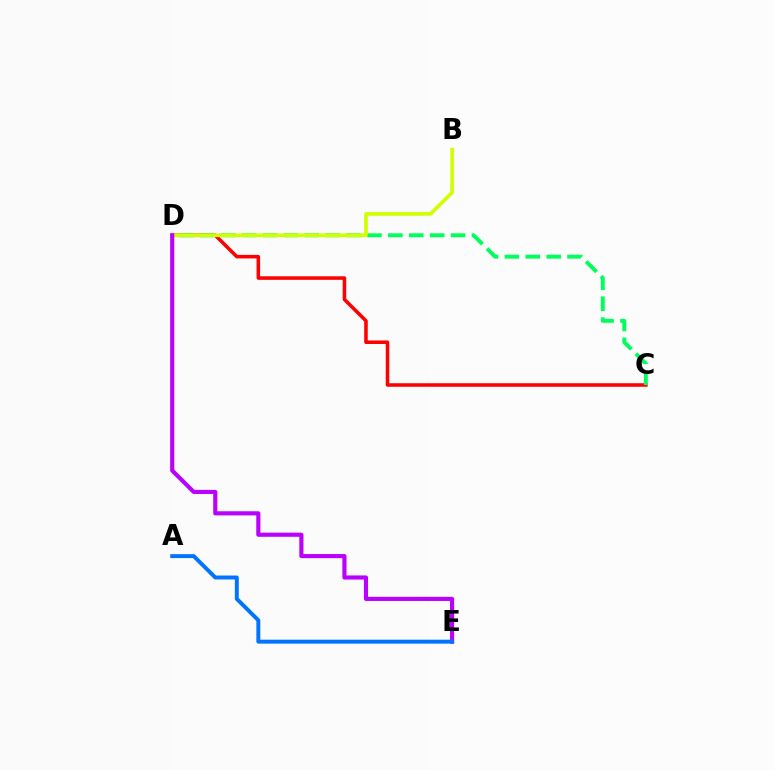{('C', 'D'): [{'color': '#ff0000', 'line_style': 'solid', 'thickness': 2.55}, {'color': '#00ff5c', 'line_style': 'dashed', 'thickness': 2.84}], ('B', 'D'): [{'color': '#d1ff00', 'line_style': 'solid', 'thickness': 2.64}], ('D', 'E'): [{'color': '#b900ff', 'line_style': 'solid', 'thickness': 2.97}], ('A', 'E'): [{'color': '#0074ff', 'line_style': 'solid', 'thickness': 2.84}]}